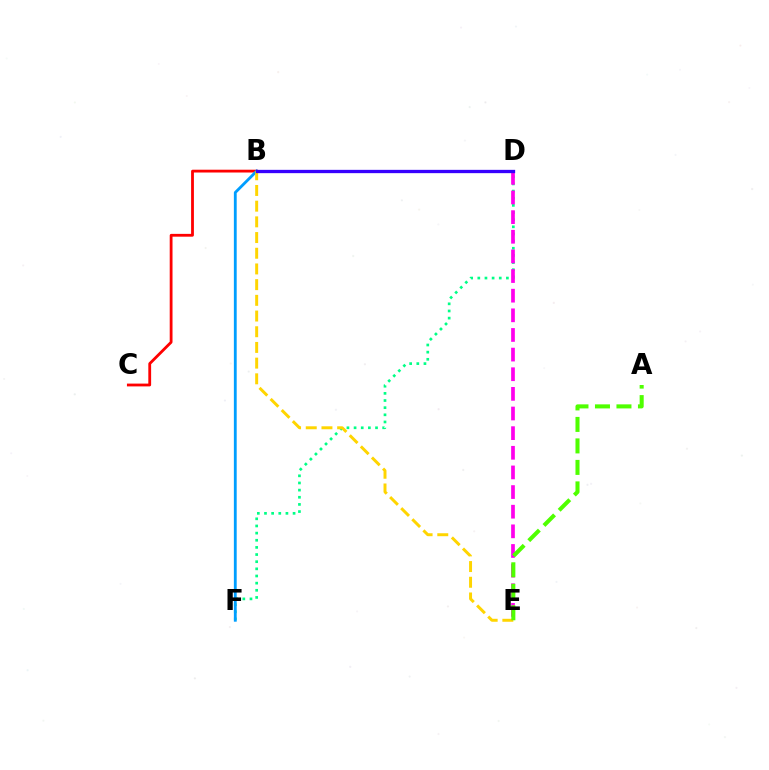{('B', 'C'): [{'color': '#ff0000', 'line_style': 'solid', 'thickness': 2.02}], ('D', 'F'): [{'color': '#00ff86', 'line_style': 'dotted', 'thickness': 1.94}], ('D', 'E'): [{'color': '#ff00ed', 'line_style': 'dashed', 'thickness': 2.67}], ('B', 'F'): [{'color': '#009eff', 'line_style': 'solid', 'thickness': 2.03}], ('B', 'E'): [{'color': '#ffd500', 'line_style': 'dashed', 'thickness': 2.13}], ('B', 'D'): [{'color': '#3700ff', 'line_style': 'solid', 'thickness': 2.38}], ('A', 'E'): [{'color': '#4fff00', 'line_style': 'dashed', 'thickness': 2.92}]}